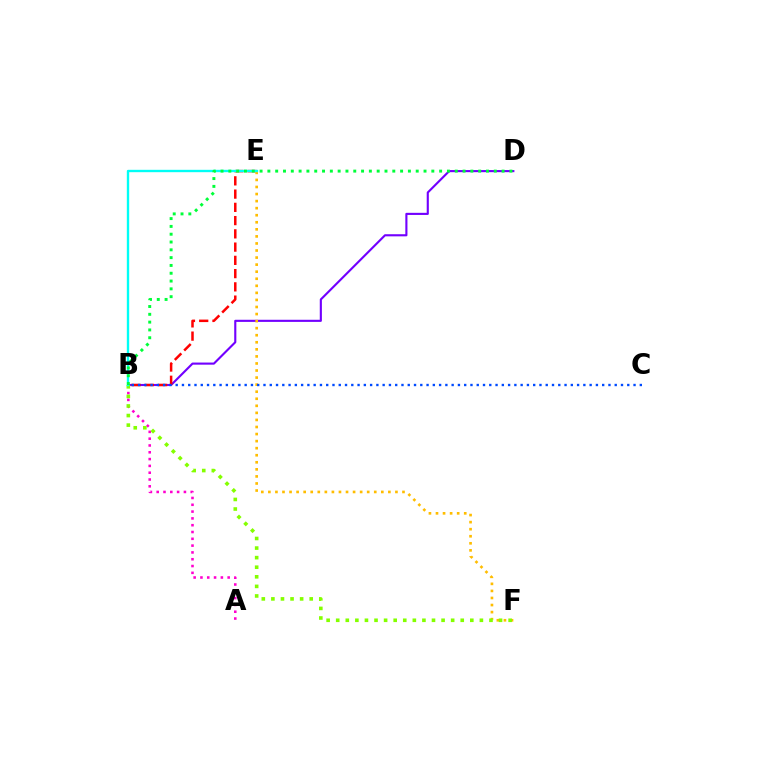{('B', 'D'): [{'color': '#7200ff', 'line_style': 'solid', 'thickness': 1.53}, {'color': '#00ff39', 'line_style': 'dotted', 'thickness': 2.12}], ('A', 'B'): [{'color': '#ff00cf', 'line_style': 'dotted', 'thickness': 1.85}], ('B', 'E'): [{'color': '#ff0000', 'line_style': 'dashed', 'thickness': 1.8}, {'color': '#00fff6', 'line_style': 'solid', 'thickness': 1.7}], ('E', 'F'): [{'color': '#ffbd00', 'line_style': 'dotted', 'thickness': 1.92}], ('B', 'F'): [{'color': '#84ff00', 'line_style': 'dotted', 'thickness': 2.6}], ('B', 'C'): [{'color': '#004bff', 'line_style': 'dotted', 'thickness': 1.7}]}